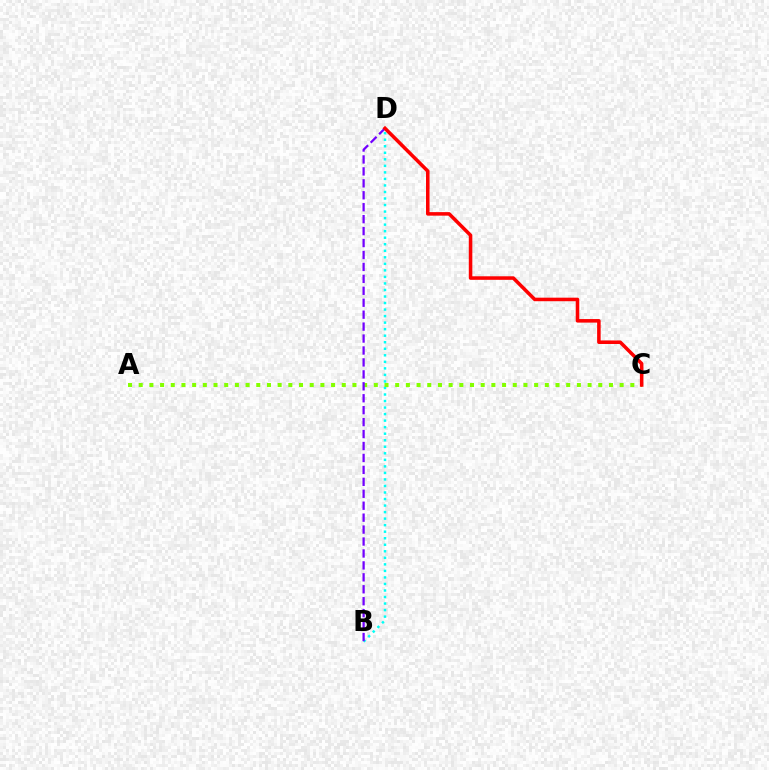{('B', 'D'): [{'color': '#00fff6', 'line_style': 'dotted', 'thickness': 1.78}, {'color': '#7200ff', 'line_style': 'dashed', 'thickness': 1.62}], ('A', 'C'): [{'color': '#84ff00', 'line_style': 'dotted', 'thickness': 2.9}], ('C', 'D'): [{'color': '#ff0000', 'line_style': 'solid', 'thickness': 2.55}]}